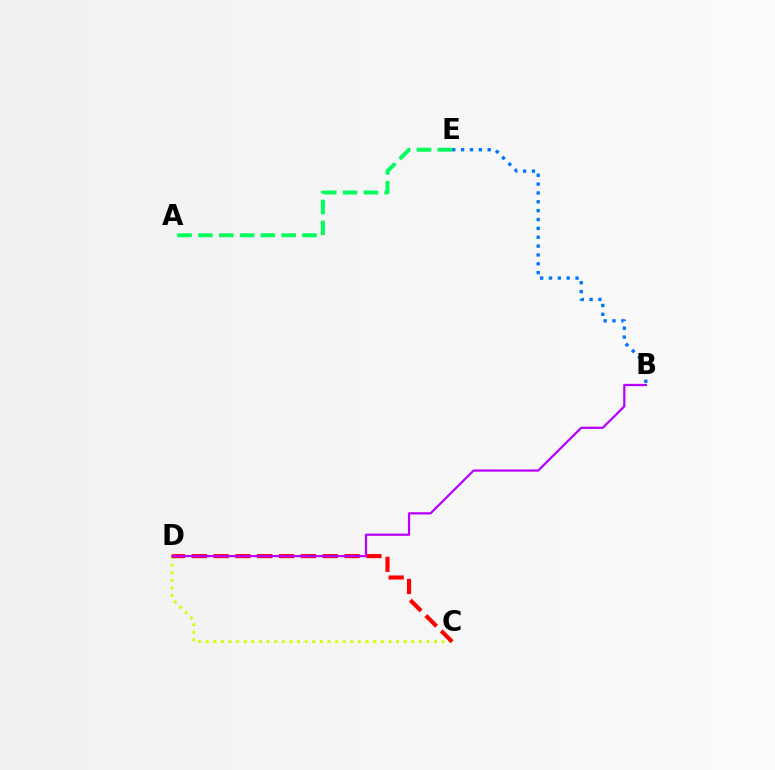{('C', 'D'): [{'color': '#d1ff00', 'line_style': 'dotted', 'thickness': 2.07}, {'color': '#ff0000', 'line_style': 'dashed', 'thickness': 2.97}], ('B', 'E'): [{'color': '#0074ff', 'line_style': 'dotted', 'thickness': 2.41}], ('B', 'D'): [{'color': '#b900ff', 'line_style': 'solid', 'thickness': 1.61}], ('A', 'E'): [{'color': '#00ff5c', 'line_style': 'dashed', 'thickness': 2.83}]}